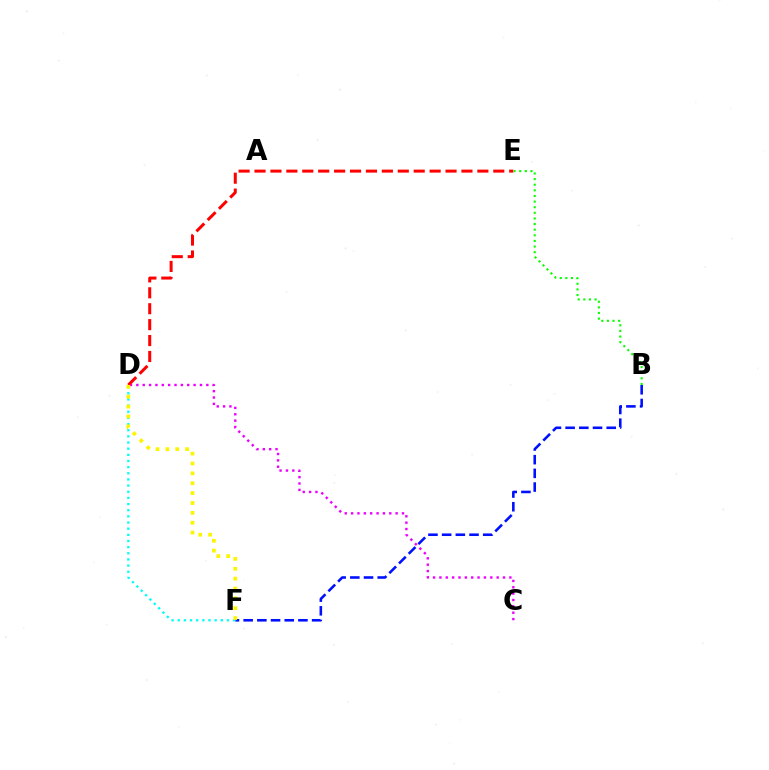{('B', 'F'): [{'color': '#0010ff', 'line_style': 'dashed', 'thickness': 1.86}], ('D', 'F'): [{'color': '#00fff6', 'line_style': 'dotted', 'thickness': 1.67}, {'color': '#fcf500', 'line_style': 'dotted', 'thickness': 2.68}], ('C', 'D'): [{'color': '#ee00ff', 'line_style': 'dotted', 'thickness': 1.73}], ('D', 'E'): [{'color': '#ff0000', 'line_style': 'dashed', 'thickness': 2.16}], ('B', 'E'): [{'color': '#08ff00', 'line_style': 'dotted', 'thickness': 1.53}]}